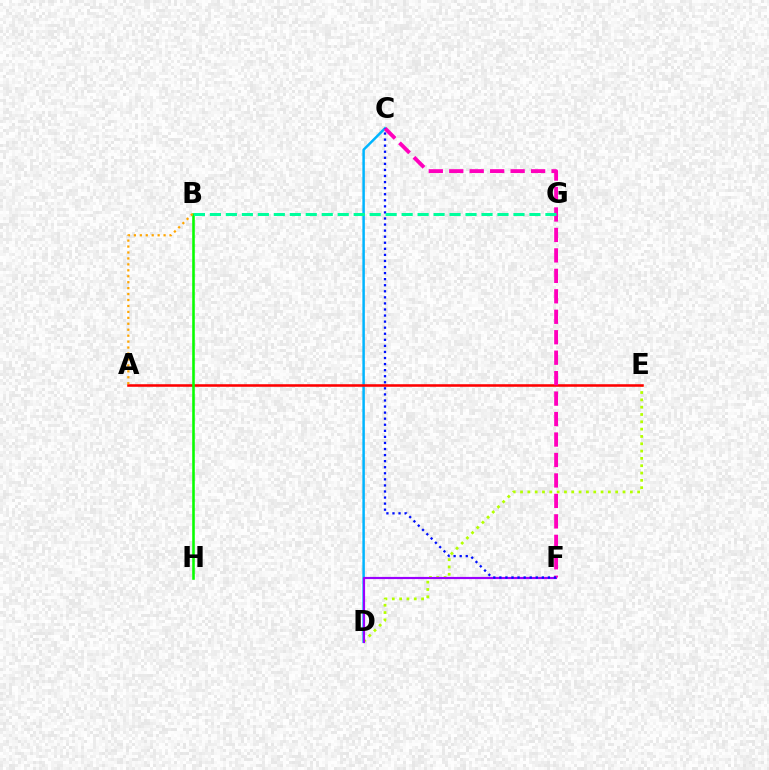{('D', 'E'): [{'color': '#b3ff00', 'line_style': 'dotted', 'thickness': 1.99}], ('C', 'D'): [{'color': '#00b5ff', 'line_style': 'solid', 'thickness': 1.79}], ('A', 'E'): [{'color': '#ff0000', 'line_style': 'solid', 'thickness': 1.85}], ('D', 'F'): [{'color': '#9b00ff', 'line_style': 'solid', 'thickness': 1.57}], ('C', 'F'): [{'color': '#ff00bd', 'line_style': 'dashed', 'thickness': 2.78}, {'color': '#0010ff', 'line_style': 'dotted', 'thickness': 1.65}], ('B', 'H'): [{'color': '#08ff00', 'line_style': 'solid', 'thickness': 1.86}], ('A', 'B'): [{'color': '#ffa500', 'line_style': 'dotted', 'thickness': 1.61}], ('B', 'G'): [{'color': '#00ff9d', 'line_style': 'dashed', 'thickness': 2.17}]}